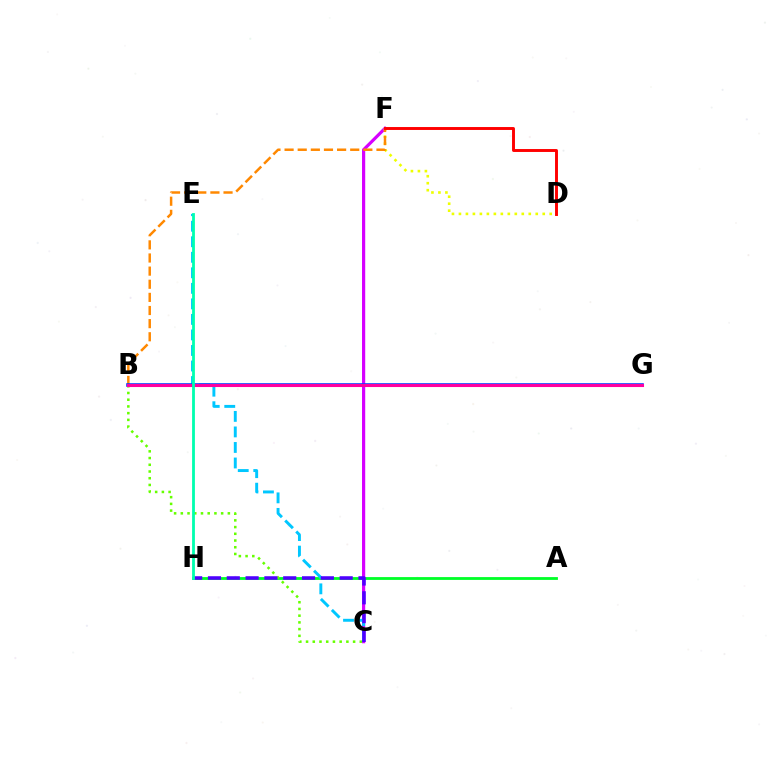{('A', 'H'): [{'color': '#00ff27', 'line_style': 'solid', 'thickness': 2.02}], ('C', 'F'): [{'color': '#d600ff', 'line_style': 'solid', 'thickness': 2.3}], ('B', 'C'): [{'color': '#66ff00', 'line_style': 'dotted', 'thickness': 1.83}], ('C', 'E'): [{'color': '#00c7ff', 'line_style': 'dashed', 'thickness': 2.11}], ('C', 'H'): [{'color': '#4f00ff', 'line_style': 'dashed', 'thickness': 2.56}], ('D', 'F'): [{'color': '#eeff00', 'line_style': 'dotted', 'thickness': 1.9}, {'color': '#ff0000', 'line_style': 'solid', 'thickness': 2.1}], ('B', 'F'): [{'color': '#ff8800', 'line_style': 'dashed', 'thickness': 1.78}], ('B', 'G'): [{'color': '#003fff', 'line_style': 'solid', 'thickness': 2.58}, {'color': '#ff00a0', 'line_style': 'solid', 'thickness': 2.22}], ('E', 'H'): [{'color': '#00ffaf', 'line_style': 'solid', 'thickness': 2.02}]}